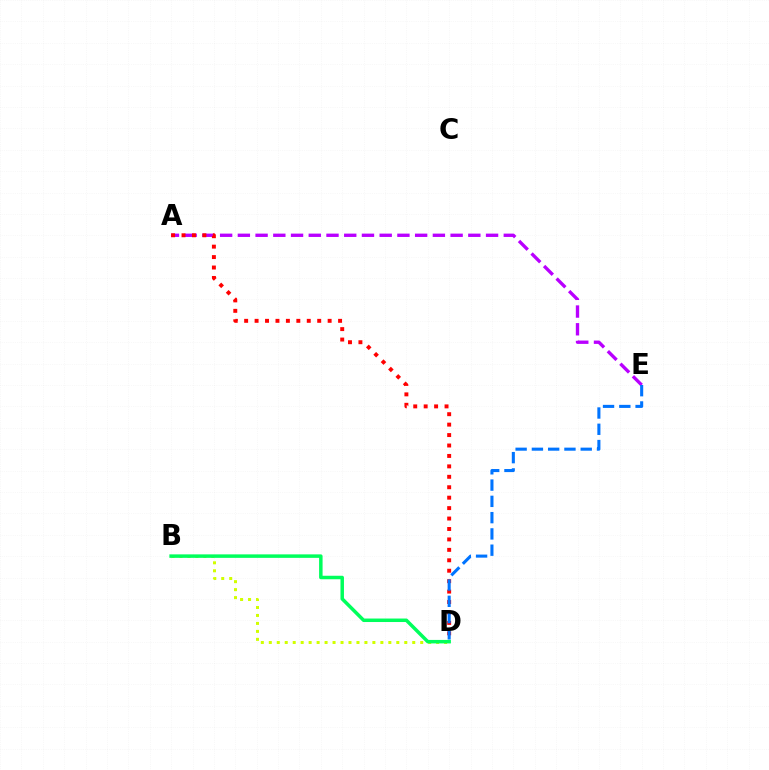{('A', 'E'): [{'color': '#b900ff', 'line_style': 'dashed', 'thickness': 2.41}], ('B', 'D'): [{'color': '#d1ff00', 'line_style': 'dotted', 'thickness': 2.17}, {'color': '#00ff5c', 'line_style': 'solid', 'thickness': 2.51}], ('A', 'D'): [{'color': '#ff0000', 'line_style': 'dotted', 'thickness': 2.84}], ('D', 'E'): [{'color': '#0074ff', 'line_style': 'dashed', 'thickness': 2.21}]}